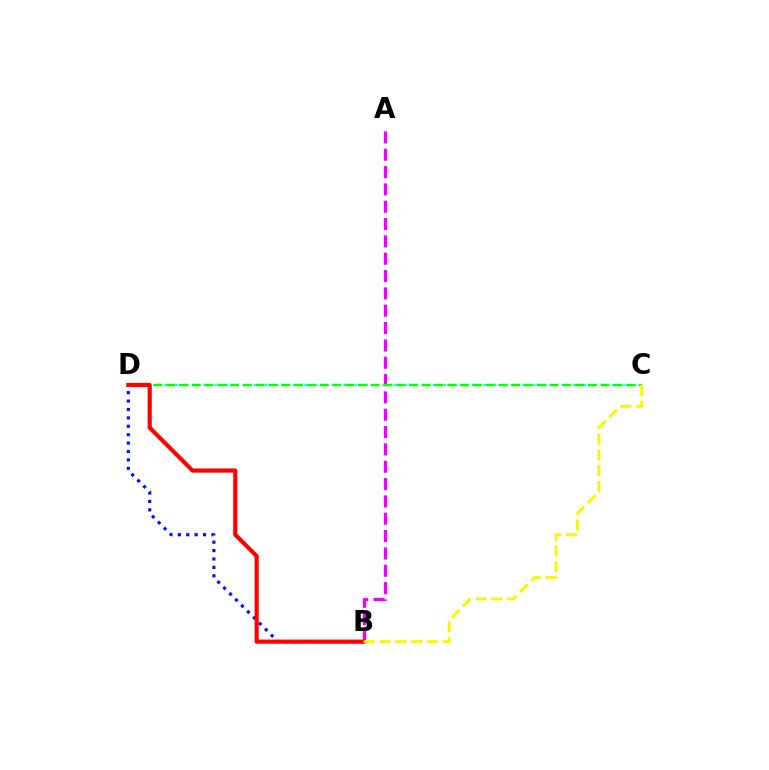{('B', 'D'): [{'color': '#0010ff', 'line_style': 'dotted', 'thickness': 2.28}, {'color': '#ff0000', 'line_style': 'solid', 'thickness': 2.98}], ('A', 'B'): [{'color': '#ee00ff', 'line_style': 'dashed', 'thickness': 2.35}], ('C', 'D'): [{'color': '#00fff6', 'line_style': 'dotted', 'thickness': 1.52}, {'color': '#08ff00', 'line_style': 'dashed', 'thickness': 1.74}], ('B', 'C'): [{'color': '#fcf500', 'line_style': 'dashed', 'thickness': 2.14}]}